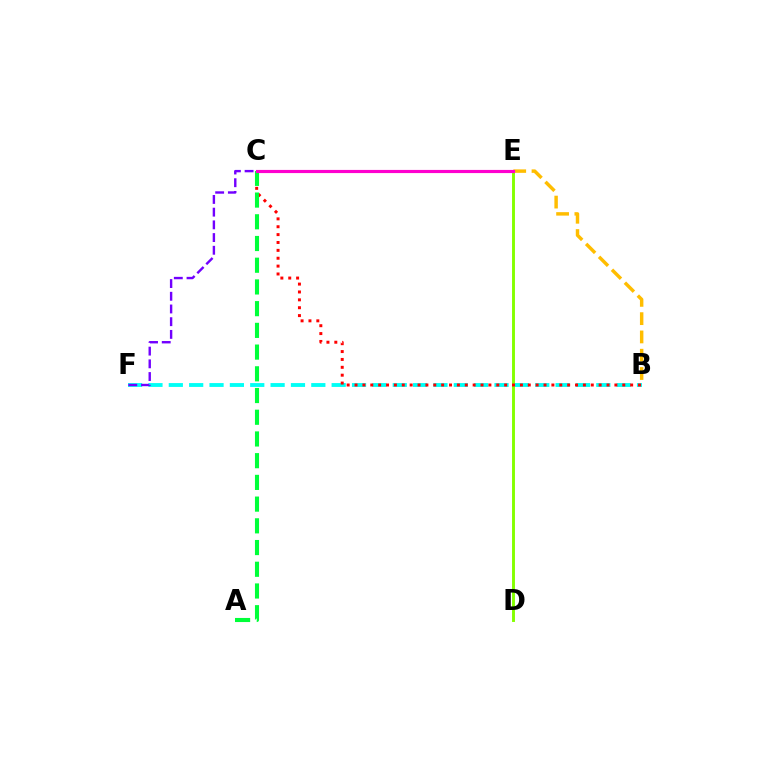{('D', 'E'): [{'color': '#84ff00', 'line_style': 'solid', 'thickness': 2.1}], ('B', 'F'): [{'color': '#00fff6', 'line_style': 'dashed', 'thickness': 2.77}], ('B', 'E'): [{'color': '#ffbd00', 'line_style': 'dashed', 'thickness': 2.48}], ('C', 'E'): [{'color': '#004bff', 'line_style': 'dotted', 'thickness': 2.1}, {'color': '#ff00cf', 'line_style': 'solid', 'thickness': 2.28}], ('C', 'F'): [{'color': '#7200ff', 'line_style': 'dashed', 'thickness': 1.73}], ('B', 'C'): [{'color': '#ff0000', 'line_style': 'dotted', 'thickness': 2.14}], ('A', 'C'): [{'color': '#00ff39', 'line_style': 'dashed', 'thickness': 2.95}]}